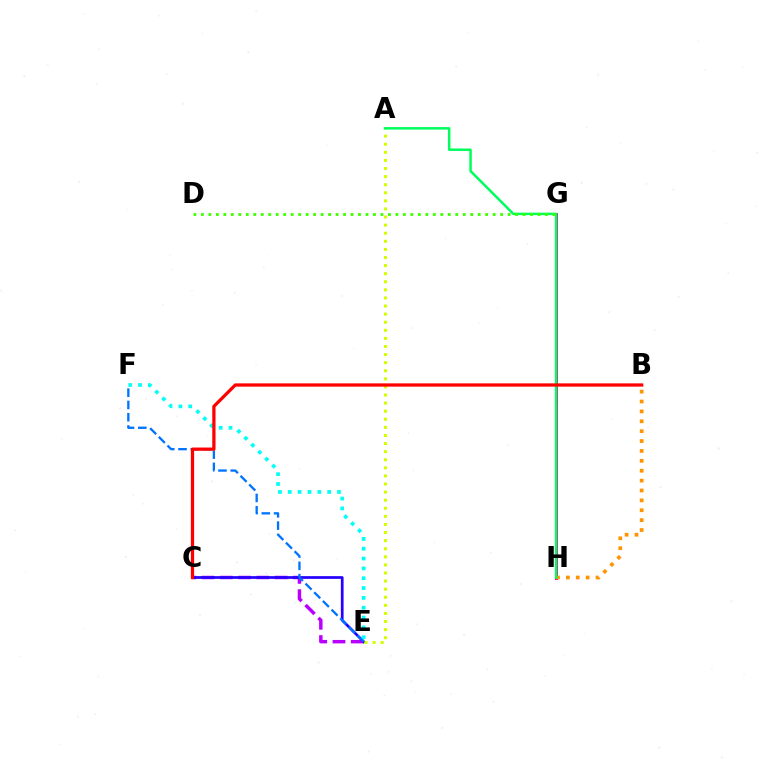{('C', 'E'): [{'color': '#b900ff', 'line_style': 'dashed', 'thickness': 2.48}, {'color': '#2500ff', 'line_style': 'solid', 'thickness': 1.96}], ('G', 'H'): [{'color': '#ff00ac', 'line_style': 'solid', 'thickness': 2.15}], ('E', 'F'): [{'color': '#0074ff', 'line_style': 'dashed', 'thickness': 1.67}, {'color': '#00fff6', 'line_style': 'dotted', 'thickness': 2.67}], ('B', 'H'): [{'color': '#ff9400', 'line_style': 'dotted', 'thickness': 2.69}], ('A', 'E'): [{'color': '#d1ff00', 'line_style': 'dotted', 'thickness': 2.2}], ('A', 'H'): [{'color': '#00ff5c', 'line_style': 'solid', 'thickness': 1.8}], ('D', 'G'): [{'color': '#3dff00', 'line_style': 'dotted', 'thickness': 2.03}], ('B', 'C'): [{'color': '#ff0000', 'line_style': 'solid', 'thickness': 2.34}]}